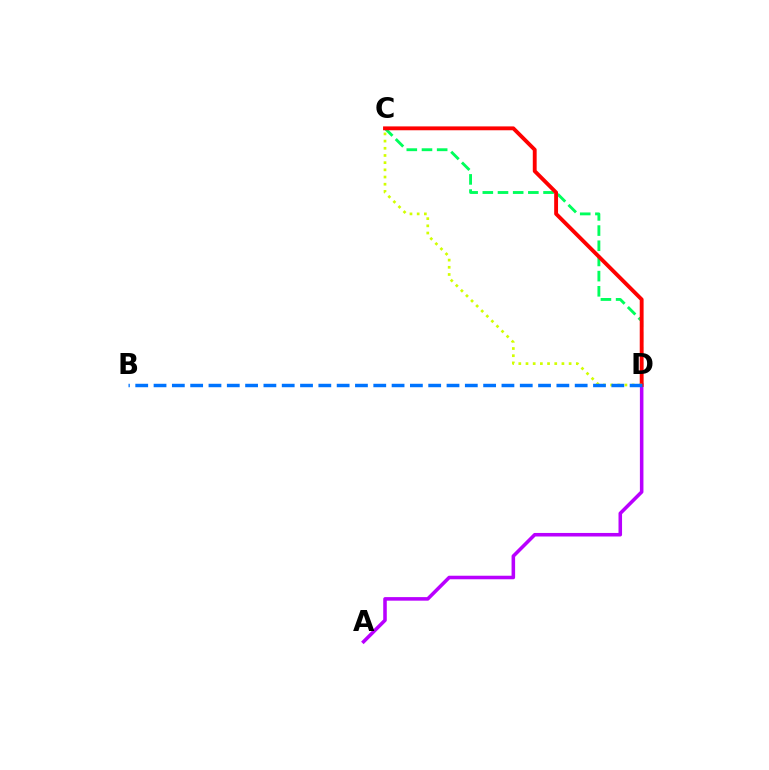{('A', 'D'): [{'color': '#b900ff', 'line_style': 'solid', 'thickness': 2.55}], ('C', 'D'): [{'color': '#00ff5c', 'line_style': 'dashed', 'thickness': 2.06}, {'color': '#ff0000', 'line_style': 'solid', 'thickness': 2.78}, {'color': '#d1ff00', 'line_style': 'dotted', 'thickness': 1.95}], ('B', 'D'): [{'color': '#0074ff', 'line_style': 'dashed', 'thickness': 2.49}]}